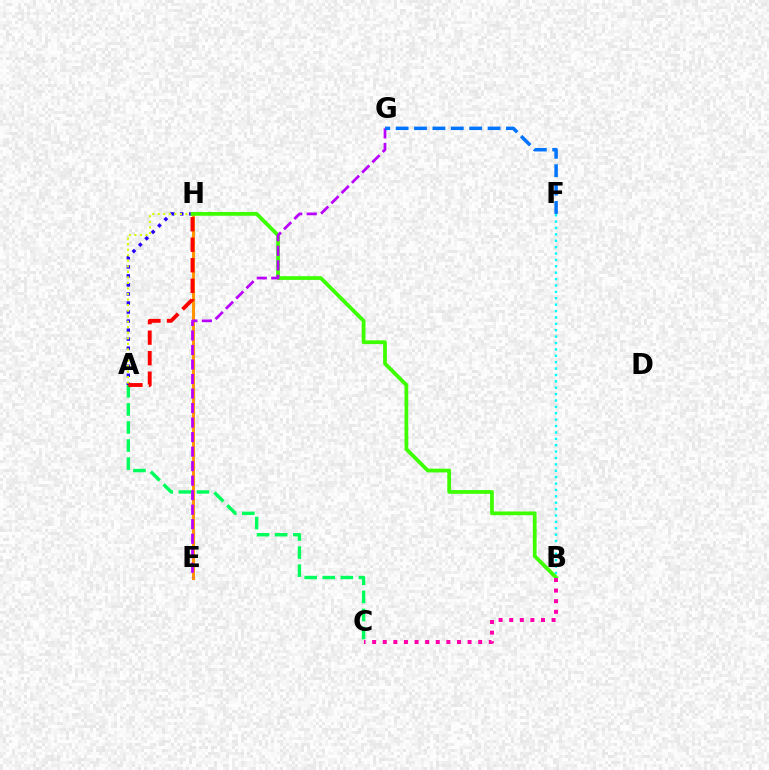{('A', 'C'): [{'color': '#00ff5c', 'line_style': 'dashed', 'thickness': 2.46}], ('A', 'H'): [{'color': '#2500ff', 'line_style': 'dotted', 'thickness': 2.46}, {'color': '#d1ff00', 'line_style': 'dotted', 'thickness': 1.5}, {'color': '#ff0000', 'line_style': 'dashed', 'thickness': 2.79}], ('E', 'H'): [{'color': '#ff9400', 'line_style': 'solid', 'thickness': 2.18}], ('B', 'F'): [{'color': '#00fff6', 'line_style': 'dotted', 'thickness': 1.74}], ('B', 'H'): [{'color': '#3dff00', 'line_style': 'solid', 'thickness': 2.7}], ('E', 'G'): [{'color': '#b900ff', 'line_style': 'dashed', 'thickness': 1.97}], ('B', 'C'): [{'color': '#ff00ac', 'line_style': 'dotted', 'thickness': 2.88}], ('F', 'G'): [{'color': '#0074ff', 'line_style': 'dashed', 'thickness': 2.5}]}